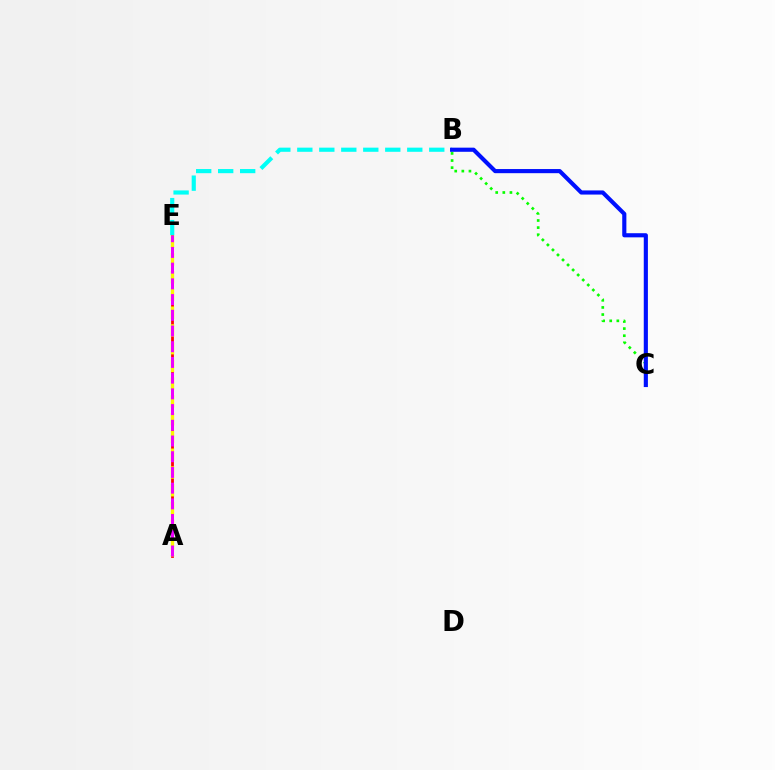{('B', 'C'): [{'color': '#08ff00', 'line_style': 'dotted', 'thickness': 1.93}, {'color': '#0010ff', 'line_style': 'solid', 'thickness': 2.98}], ('A', 'E'): [{'color': '#ff0000', 'line_style': 'solid', 'thickness': 1.99}, {'color': '#fcf500', 'line_style': 'dashed', 'thickness': 2.41}, {'color': '#ee00ff', 'line_style': 'dashed', 'thickness': 2.13}], ('B', 'E'): [{'color': '#00fff6', 'line_style': 'dashed', 'thickness': 2.99}]}